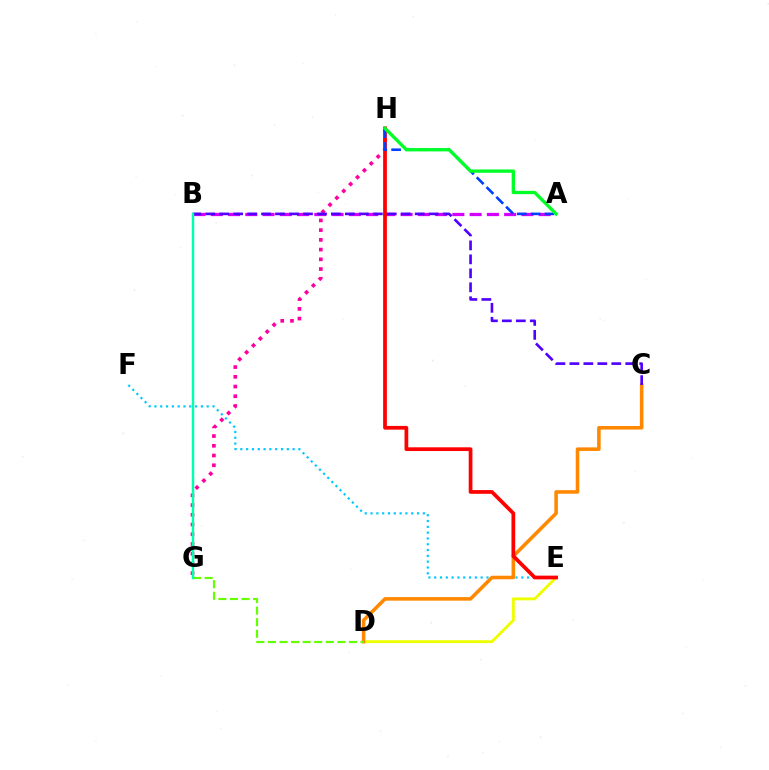{('D', 'E'): [{'color': '#eeff00', 'line_style': 'solid', 'thickness': 2.07}], ('E', 'F'): [{'color': '#00c7ff', 'line_style': 'dotted', 'thickness': 1.58}], ('C', 'D'): [{'color': '#ff8800', 'line_style': 'solid', 'thickness': 2.56}], ('G', 'H'): [{'color': '#ff00a0', 'line_style': 'dotted', 'thickness': 2.64}], ('A', 'B'): [{'color': '#d600ff', 'line_style': 'dashed', 'thickness': 2.34}], ('E', 'H'): [{'color': '#ff0000', 'line_style': 'solid', 'thickness': 2.69}], ('A', 'H'): [{'color': '#003fff', 'line_style': 'dashed', 'thickness': 1.88}, {'color': '#00ff27', 'line_style': 'solid', 'thickness': 2.4}], ('D', 'G'): [{'color': '#66ff00', 'line_style': 'dashed', 'thickness': 1.57}], ('B', 'C'): [{'color': '#4f00ff', 'line_style': 'dashed', 'thickness': 1.9}], ('B', 'G'): [{'color': '#00ffaf', 'line_style': 'solid', 'thickness': 1.76}]}